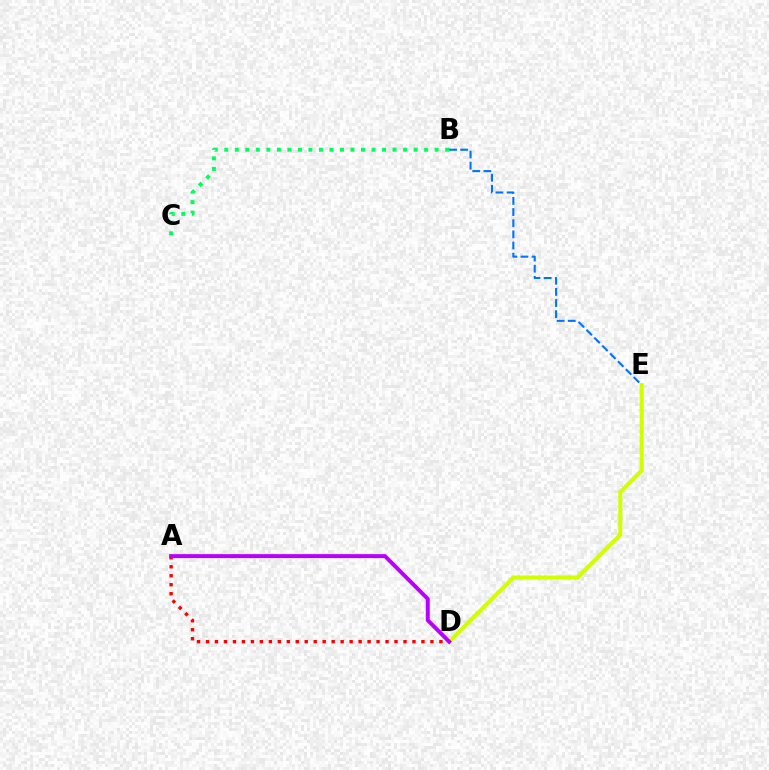{('B', 'C'): [{'color': '#00ff5c', 'line_style': 'dotted', 'thickness': 2.86}], ('D', 'E'): [{'color': '#d1ff00', 'line_style': 'solid', 'thickness': 2.89}], ('B', 'E'): [{'color': '#0074ff', 'line_style': 'dashed', 'thickness': 1.51}], ('A', 'D'): [{'color': '#ff0000', 'line_style': 'dotted', 'thickness': 2.44}, {'color': '#b900ff', 'line_style': 'solid', 'thickness': 2.84}]}